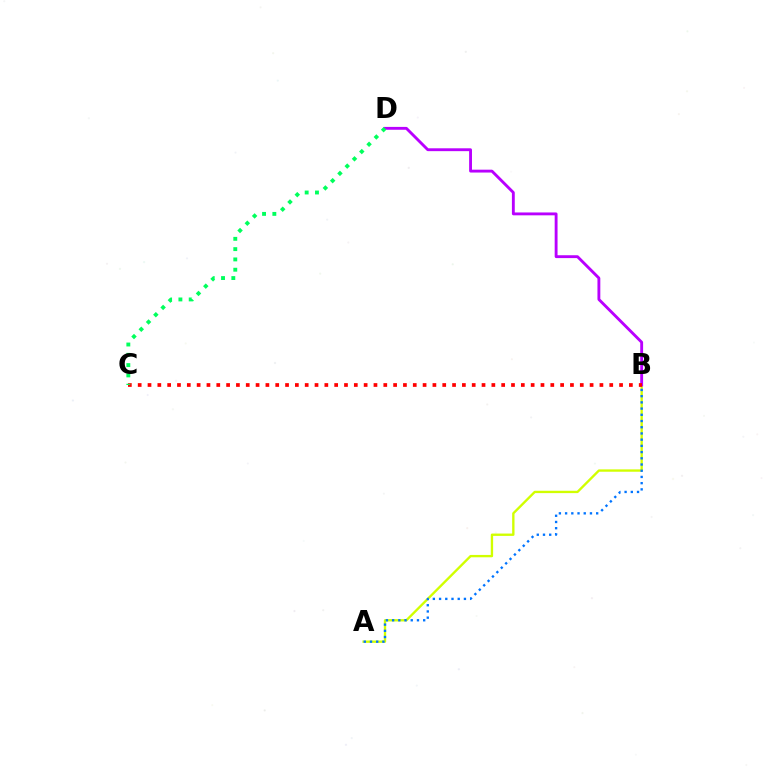{('A', 'B'): [{'color': '#d1ff00', 'line_style': 'solid', 'thickness': 1.69}, {'color': '#0074ff', 'line_style': 'dotted', 'thickness': 1.69}], ('B', 'D'): [{'color': '#b900ff', 'line_style': 'solid', 'thickness': 2.06}], ('B', 'C'): [{'color': '#ff0000', 'line_style': 'dotted', 'thickness': 2.67}], ('C', 'D'): [{'color': '#00ff5c', 'line_style': 'dotted', 'thickness': 2.8}]}